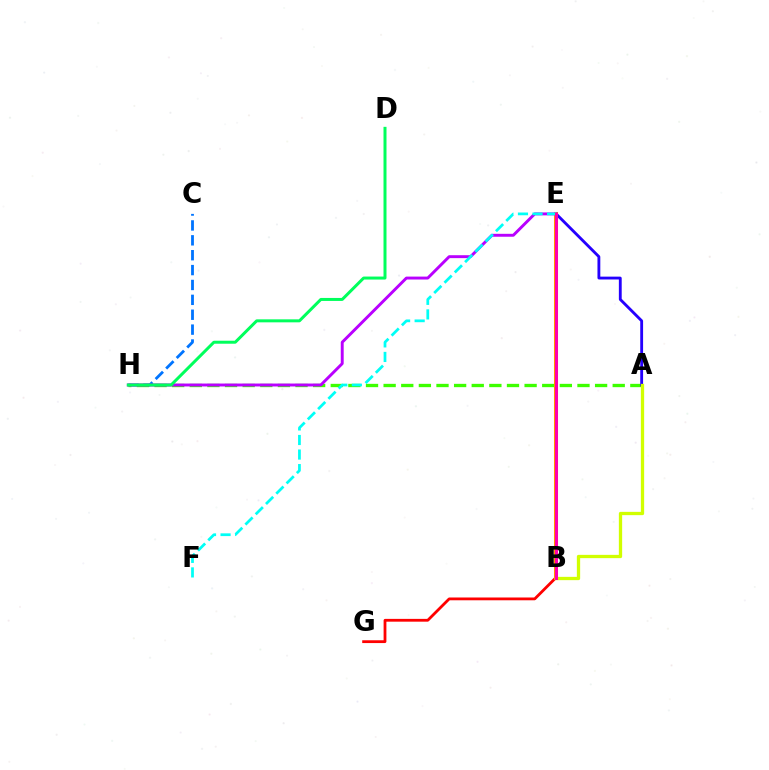{('C', 'H'): [{'color': '#0074ff', 'line_style': 'dashed', 'thickness': 2.02}], ('B', 'G'): [{'color': '#ff0000', 'line_style': 'solid', 'thickness': 2.01}], ('A', 'H'): [{'color': '#3dff00', 'line_style': 'dashed', 'thickness': 2.39}], ('A', 'E'): [{'color': '#2500ff', 'line_style': 'solid', 'thickness': 2.04}], ('B', 'E'): [{'color': '#ff9400', 'line_style': 'solid', 'thickness': 2.92}, {'color': '#ff00ac', 'line_style': 'solid', 'thickness': 2.17}], ('E', 'H'): [{'color': '#b900ff', 'line_style': 'solid', 'thickness': 2.1}], ('D', 'H'): [{'color': '#00ff5c', 'line_style': 'solid', 'thickness': 2.16}], ('A', 'B'): [{'color': '#d1ff00', 'line_style': 'solid', 'thickness': 2.37}], ('E', 'F'): [{'color': '#00fff6', 'line_style': 'dashed', 'thickness': 1.98}]}